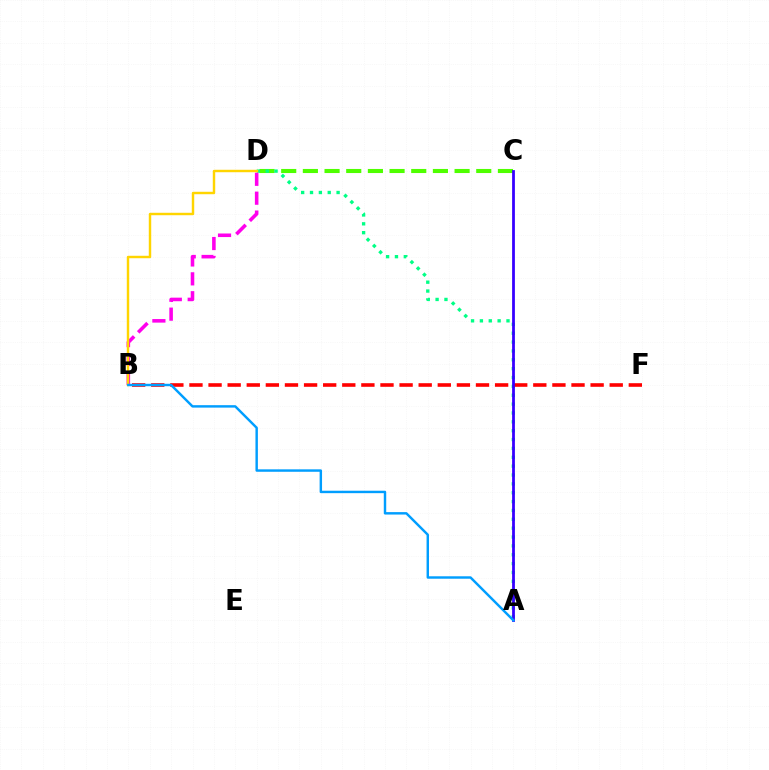{('C', 'D'): [{'color': '#4fff00', 'line_style': 'dashed', 'thickness': 2.94}], ('A', 'D'): [{'color': '#00ff86', 'line_style': 'dotted', 'thickness': 2.41}], ('B', 'F'): [{'color': '#ff0000', 'line_style': 'dashed', 'thickness': 2.6}], ('A', 'C'): [{'color': '#3700ff', 'line_style': 'solid', 'thickness': 2.0}], ('B', 'D'): [{'color': '#ff00ed', 'line_style': 'dashed', 'thickness': 2.57}, {'color': '#ffd500', 'line_style': 'solid', 'thickness': 1.75}], ('A', 'B'): [{'color': '#009eff', 'line_style': 'solid', 'thickness': 1.76}]}